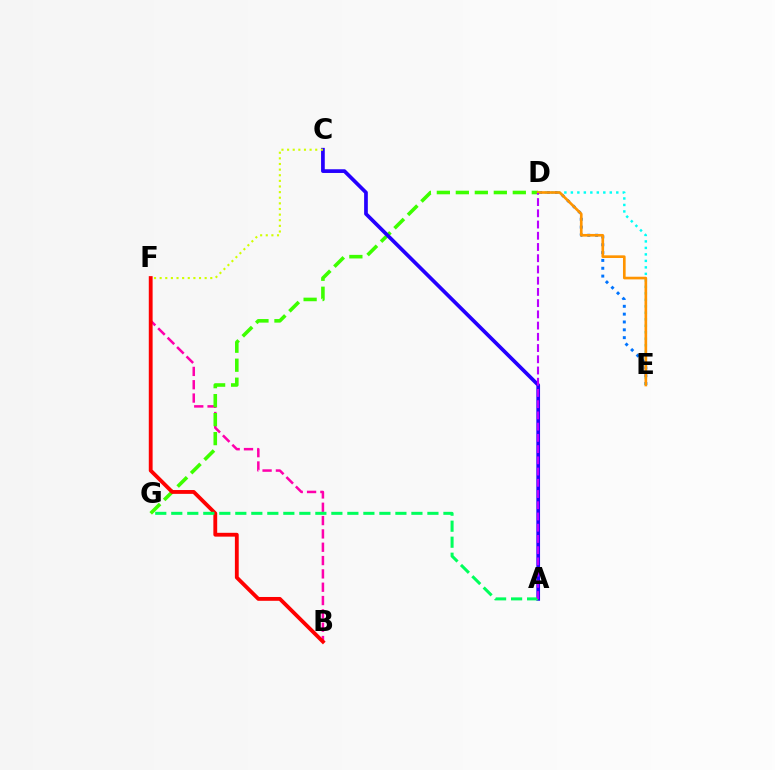{('D', 'E'): [{'color': '#0074ff', 'line_style': 'dotted', 'thickness': 2.13}, {'color': '#00fff6', 'line_style': 'dotted', 'thickness': 1.76}, {'color': '#ff9400', 'line_style': 'solid', 'thickness': 1.92}], ('B', 'F'): [{'color': '#ff00ac', 'line_style': 'dashed', 'thickness': 1.81}, {'color': '#ff0000', 'line_style': 'solid', 'thickness': 2.76}], ('D', 'G'): [{'color': '#3dff00', 'line_style': 'dashed', 'thickness': 2.58}], ('A', 'C'): [{'color': '#2500ff', 'line_style': 'solid', 'thickness': 2.67}], ('A', 'G'): [{'color': '#00ff5c', 'line_style': 'dashed', 'thickness': 2.17}], ('A', 'D'): [{'color': '#b900ff', 'line_style': 'dashed', 'thickness': 1.53}], ('C', 'F'): [{'color': '#d1ff00', 'line_style': 'dotted', 'thickness': 1.53}]}